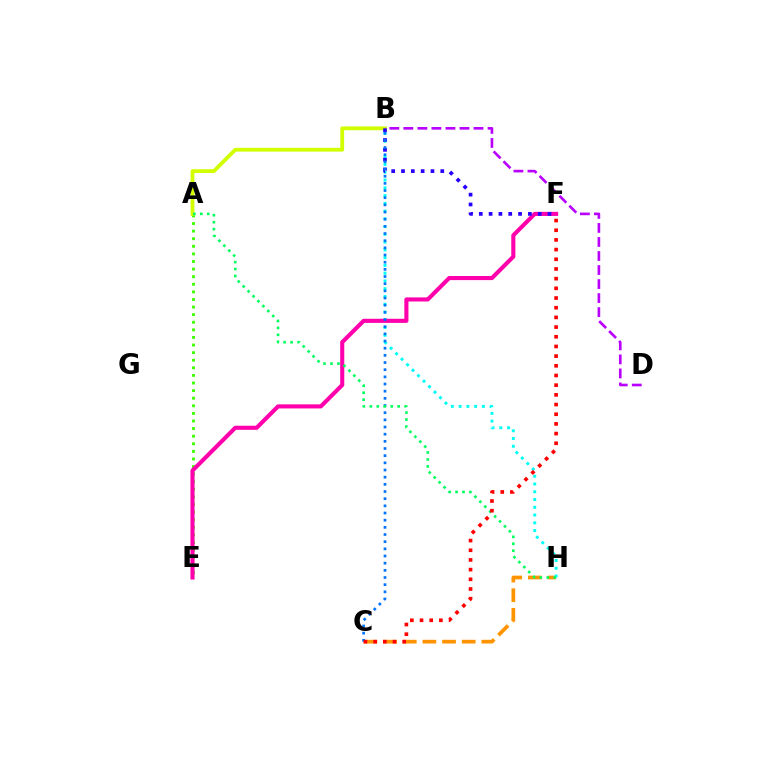{('C', 'H'): [{'color': '#ff9400', 'line_style': 'dashed', 'thickness': 2.67}], ('A', 'E'): [{'color': '#3dff00', 'line_style': 'dotted', 'thickness': 2.06}], ('B', 'H'): [{'color': '#00fff6', 'line_style': 'dotted', 'thickness': 2.11}], ('A', 'B'): [{'color': '#d1ff00', 'line_style': 'solid', 'thickness': 2.74}], ('E', 'F'): [{'color': '#ff00ac', 'line_style': 'solid', 'thickness': 2.95}], ('B', 'F'): [{'color': '#2500ff', 'line_style': 'dotted', 'thickness': 2.67}], ('B', 'C'): [{'color': '#0074ff', 'line_style': 'dotted', 'thickness': 1.95}], ('A', 'H'): [{'color': '#00ff5c', 'line_style': 'dotted', 'thickness': 1.89}], ('C', 'F'): [{'color': '#ff0000', 'line_style': 'dotted', 'thickness': 2.63}], ('B', 'D'): [{'color': '#b900ff', 'line_style': 'dashed', 'thickness': 1.91}]}